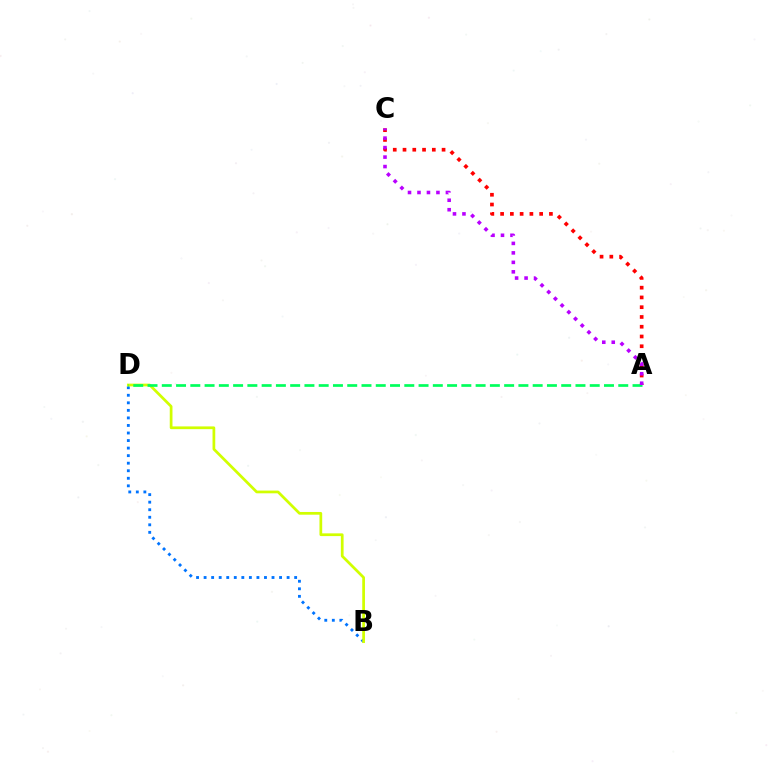{('A', 'C'): [{'color': '#ff0000', 'line_style': 'dotted', 'thickness': 2.65}, {'color': '#b900ff', 'line_style': 'dotted', 'thickness': 2.58}], ('B', 'D'): [{'color': '#0074ff', 'line_style': 'dotted', 'thickness': 2.05}, {'color': '#d1ff00', 'line_style': 'solid', 'thickness': 1.97}], ('A', 'D'): [{'color': '#00ff5c', 'line_style': 'dashed', 'thickness': 1.94}]}